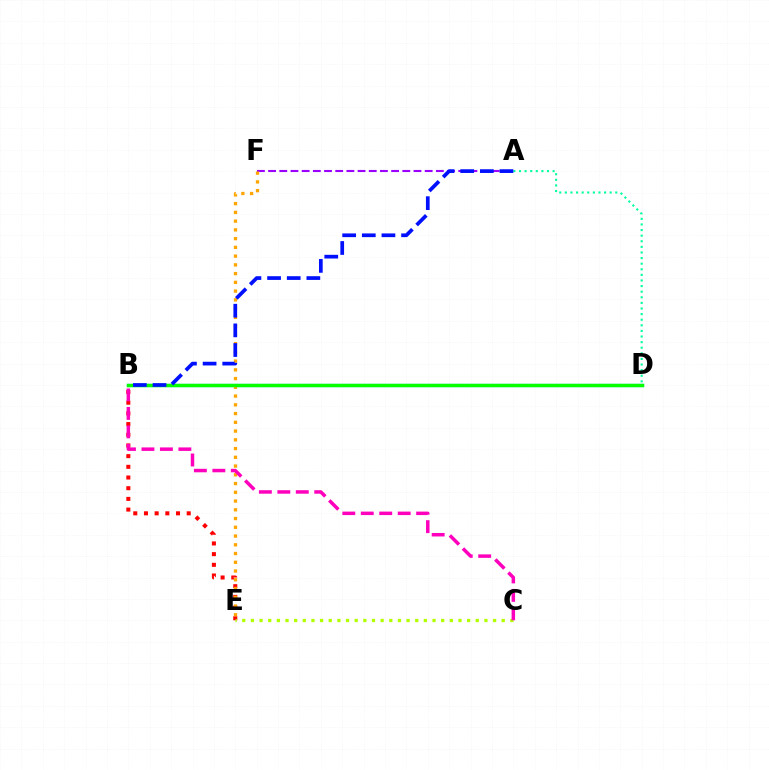{('A', 'D'): [{'color': '#00ff9d', 'line_style': 'dotted', 'thickness': 1.52}], ('B', 'D'): [{'color': '#00b5ff', 'line_style': 'solid', 'thickness': 2.35}, {'color': '#08ff00', 'line_style': 'solid', 'thickness': 2.46}], ('B', 'E'): [{'color': '#ff0000', 'line_style': 'dotted', 'thickness': 2.9}], ('C', 'E'): [{'color': '#b3ff00', 'line_style': 'dotted', 'thickness': 2.35}], ('A', 'F'): [{'color': '#9b00ff', 'line_style': 'dashed', 'thickness': 1.52}], ('E', 'F'): [{'color': '#ffa500', 'line_style': 'dotted', 'thickness': 2.38}], ('A', 'B'): [{'color': '#0010ff', 'line_style': 'dashed', 'thickness': 2.67}], ('B', 'C'): [{'color': '#ff00bd', 'line_style': 'dashed', 'thickness': 2.51}]}